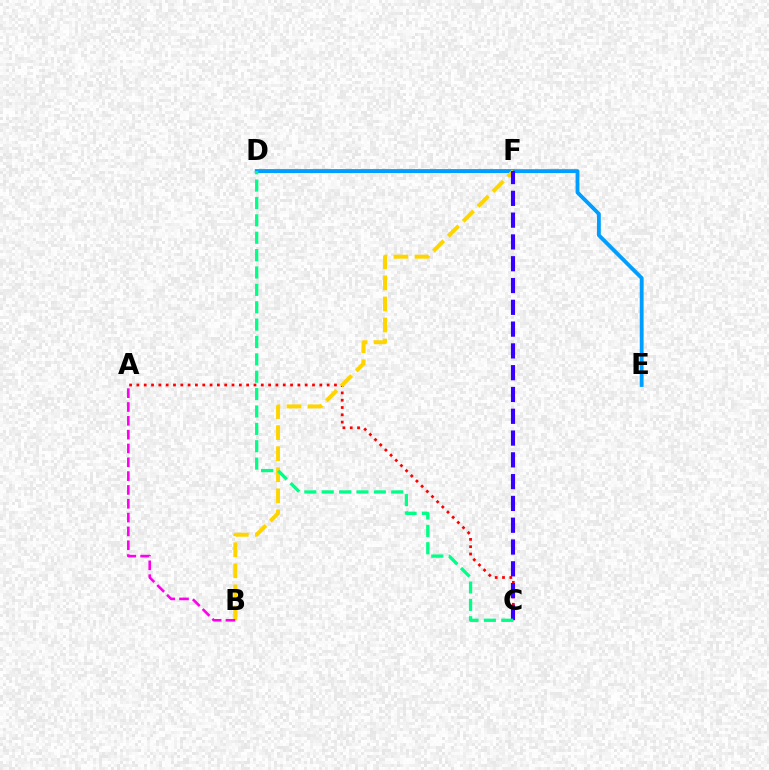{('D', 'F'): [{'color': '#4fff00', 'line_style': 'solid', 'thickness': 2.7}], ('D', 'E'): [{'color': '#009eff', 'line_style': 'solid', 'thickness': 2.77}], ('A', 'C'): [{'color': '#ff0000', 'line_style': 'dotted', 'thickness': 1.99}], ('B', 'F'): [{'color': '#ffd500', 'line_style': 'dashed', 'thickness': 2.86}], ('C', 'F'): [{'color': '#3700ff', 'line_style': 'dashed', 'thickness': 2.96}], ('C', 'D'): [{'color': '#00ff86', 'line_style': 'dashed', 'thickness': 2.36}], ('A', 'B'): [{'color': '#ff00ed', 'line_style': 'dashed', 'thickness': 1.88}]}